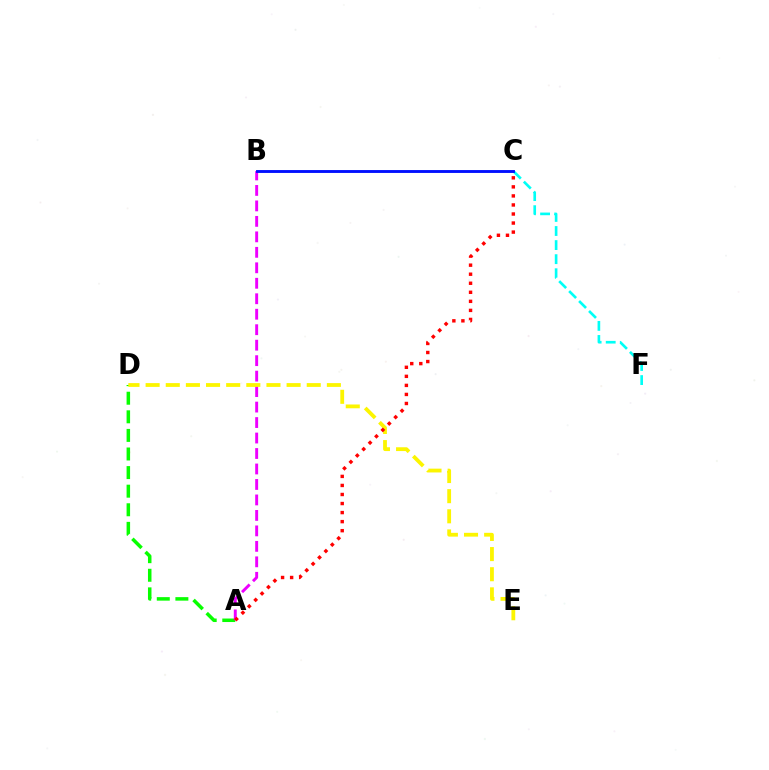{('C', 'F'): [{'color': '#00fff6', 'line_style': 'dashed', 'thickness': 1.91}], ('A', 'D'): [{'color': '#08ff00', 'line_style': 'dashed', 'thickness': 2.53}], ('A', 'B'): [{'color': '#ee00ff', 'line_style': 'dashed', 'thickness': 2.1}], ('D', 'E'): [{'color': '#fcf500', 'line_style': 'dashed', 'thickness': 2.74}], ('A', 'C'): [{'color': '#ff0000', 'line_style': 'dotted', 'thickness': 2.46}], ('B', 'C'): [{'color': '#0010ff', 'line_style': 'solid', 'thickness': 2.07}]}